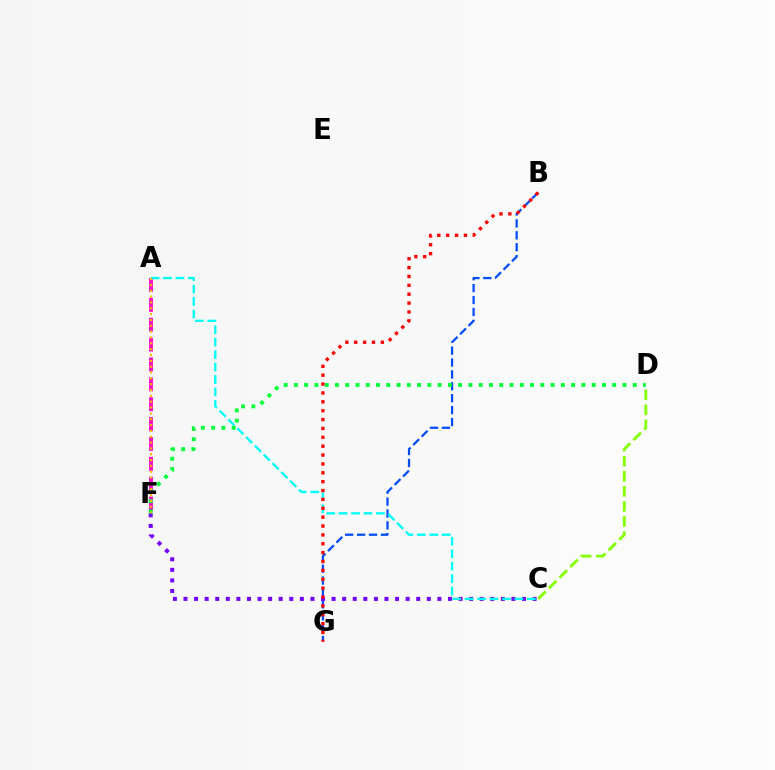{('A', 'F'): [{'color': '#ff00cf', 'line_style': 'dashed', 'thickness': 2.7}, {'color': '#ffbd00', 'line_style': 'dotted', 'thickness': 1.59}], ('B', 'G'): [{'color': '#004bff', 'line_style': 'dashed', 'thickness': 1.62}, {'color': '#ff0000', 'line_style': 'dotted', 'thickness': 2.41}], ('C', 'F'): [{'color': '#7200ff', 'line_style': 'dotted', 'thickness': 2.87}], ('A', 'C'): [{'color': '#00fff6', 'line_style': 'dashed', 'thickness': 1.69}], ('C', 'D'): [{'color': '#84ff00', 'line_style': 'dashed', 'thickness': 2.05}], ('D', 'F'): [{'color': '#00ff39', 'line_style': 'dotted', 'thickness': 2.79}]}